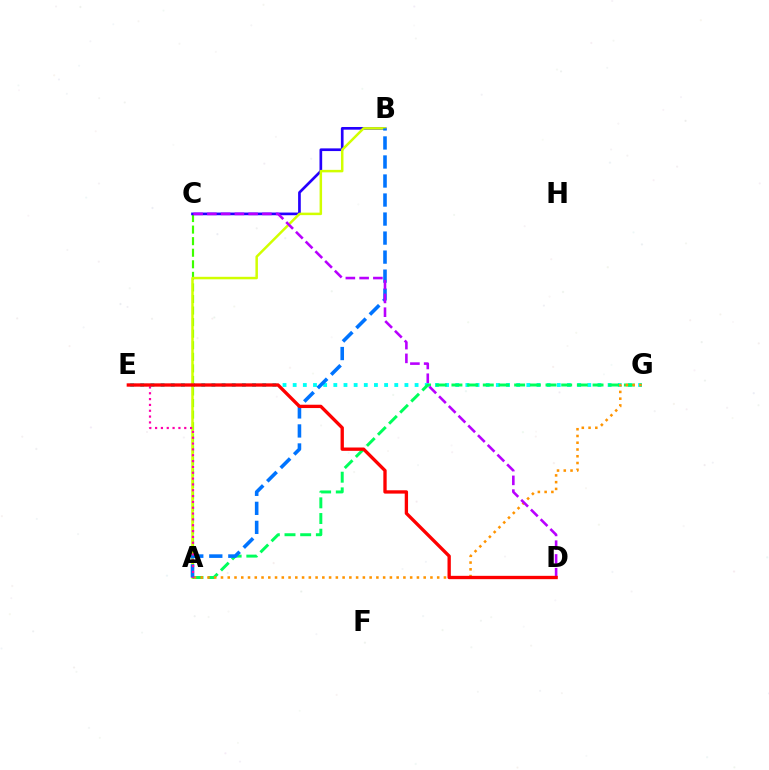{('A', 'C'): [{'color': '#3dff00', 'line_style': 'dashed', 'thickness': 1.57}], ('B', 'C'): [{'color': '#2500ff', 'line_style': 'solid', 'thickness': 1.93}], ('E', 'G'): [{'color': '#00fff6', 'line_style': 'dotted', 'thickness': 2.76}], ('A', 'B'): [{'color': '#d1ff00', 'line_style': 'solid', 'thickness': 1.8}, {'color': '#0074ff', 'line_style': 'dashed', 'thickness': 2.58}], ('A', 'G'): [{'color': '#00ff5c', 'line_style': 'dashed', 'thickness': 2.13}, {'color': '#ff9400', 'line_style': 'dotted', 'thickness': 1.84}], ('C', 'D'): [{'color': '#b900ff', 'line_style': 'dashed', 'thickness': 1.87}], ('A', 'E'): [{'color': '#ff00ac', 'line_style': 'dotted', 'thickness': 1.58}], ('D', 'E'): [{'color': '#ff0000', 'line_style': 'solid', 'thickness': 2.4}]}